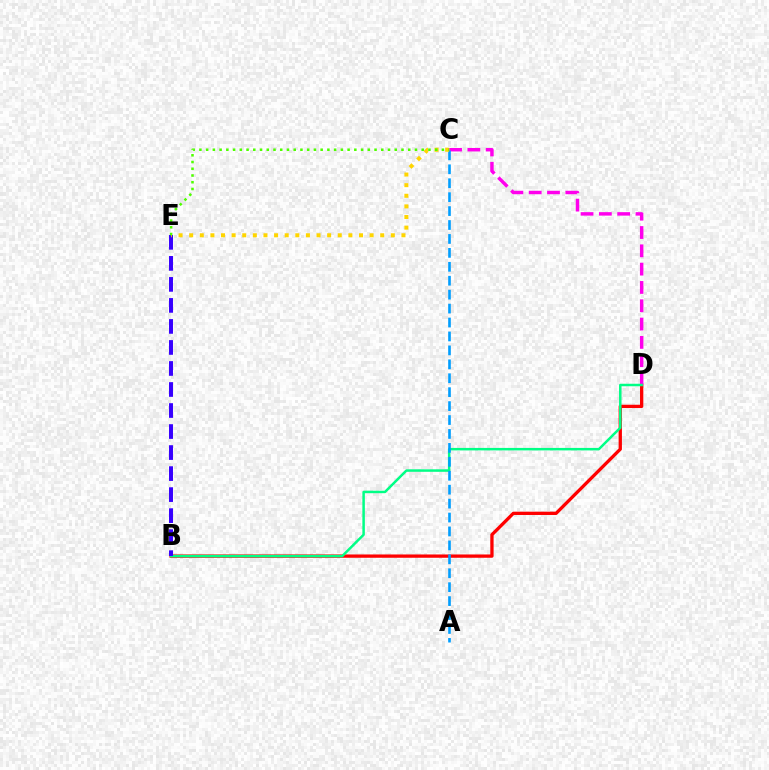{('B', 'D'): [{'color': '#ff0000', 'line_style': 'solid', 'thickness': 2.37}, {'color': '#00ff86', 'line_style': 'solid', 'thickness': 1.79}], ('C', 'D'): [{'color': '#ff00ed', 'line_style': 'dashed', 'thickness': 2.49}], ('A', 'C'): [{'color': '#009eff', 'line_style': 'dashed', 'thickness': 1.89}], ('B', 'E'): [{'color': '#3700ff', 'line_style': 'dashed', 'thickness': 2.86}], ('C', 'E'): [{'color': '#ffd500', 'line_style': 'dotted', 'thickness': 2.88}, {'color': '#4fff00', 'line_style': 'dotted', 'thickness': 1.83}]}